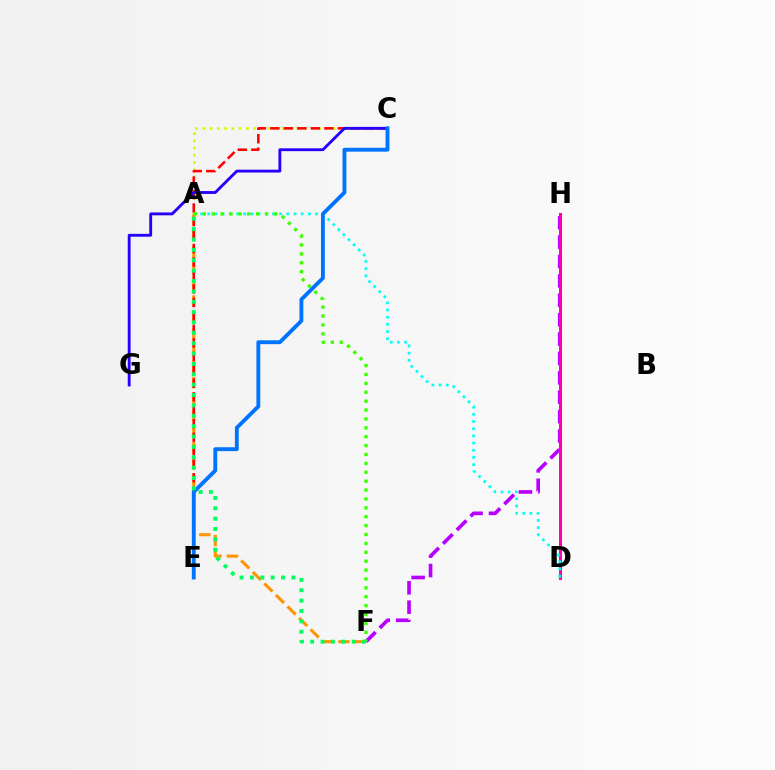{('F', 'H'): [{'color': '#b900ff', 'line_style': 'dashed', 'thickness': 2.64}], ('A', 'C'): [{'color': '#d1ff00', 'line_style': 'dotted', 'thickness': 1.96}], ('A', 'F'): [{'color': '#ff9400', 'line_style': 'dashed', 'thickness': 2.22}, {'color': '#3dff00', 'line_style': 'dotted', 'thickness': 2.42}, {'color': '#00ff5c', 'line_style': 'dotted', 'thickness': 2.82}], ('C', 'E'): [{'color': '#ff0000', 'line_style': 'dashed', 'thickness': 1.83}, {'color': '#0074ff', 'line_style': 'solid', 'thickness': 2.78}], ('D', 'H'): [{'color': '#ff00ac', 'line_style': 'solid', 'thickness': 2.14}], ('A', 'D'): [{'color': '#00fff6', 'line_style': 'dotted', 'thickness': 1.95}], ('C', 'G'): [{'color': '#2500ff', 'line_style': 'solid', 'thickness': 2.05}]}